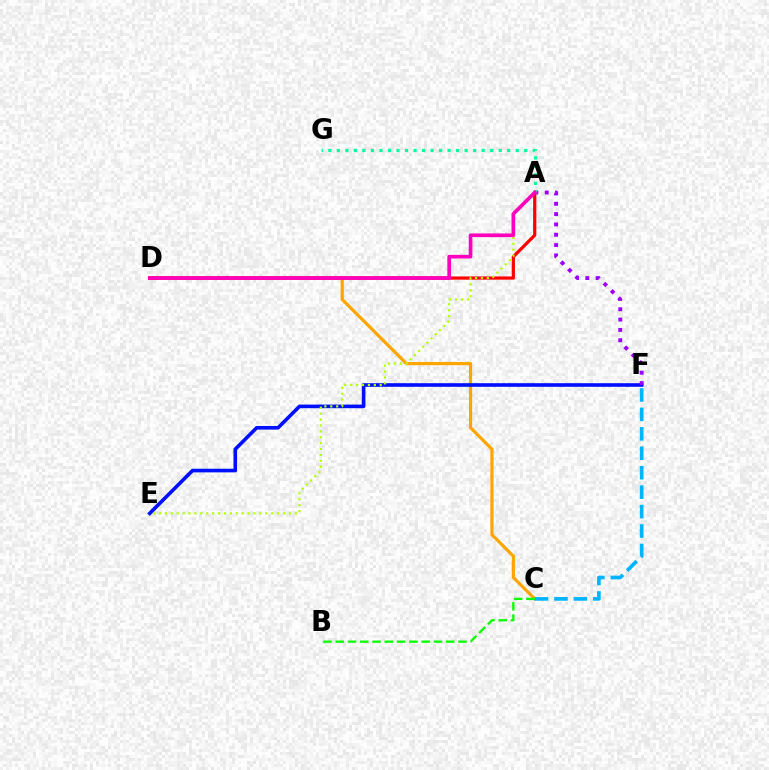{('C', 'D'): [{'color': '#ffa500', 'line_style': 'solid', 'thickness': 2.29}], ('C', 'F'): [{'color': '#00b5ff', 'line_style': 'dashed', 'thickness': 2.64}], ('E', 'F'): [{'color': '#0010ff', 'line_style': 'solid', 'thickness': 2.61}], ('A', 'D'): [{'color': '#ff0000', 'line_style': 'solid', 'thickness': 2.31}, {'color': '#ff00bd', 'line_style': 'solid', 'thickness': 2.64}], ('A', 'E'): [{'color': '#b3ff00', 'line_style': 'dotted', 'thickness': 1.6}], ('A', 'F'): [{'color': '#9b00ff', 'line_style': 'dotted', 'thickness': 2.81}], ('A', 'G'): [{'color': '#00ff9d', 'line_style': 'dotted', 'thickness': 2.31}], ('B', 'C'): [{'color': '#08ff00', 'line_style': 'dashed', 'thickness': 1.67}]}